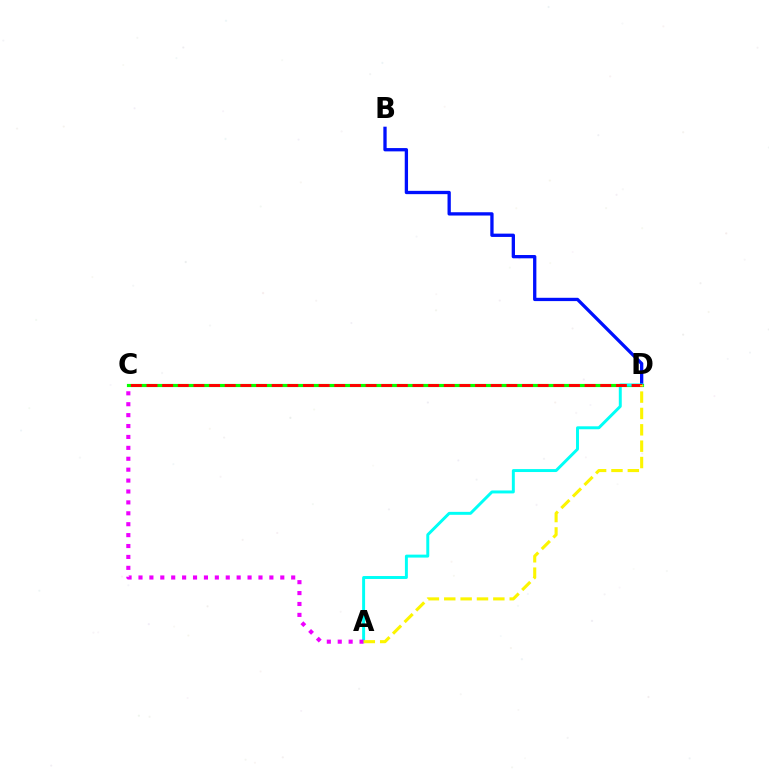{('B', 'D'): [{'color': '#0010ff', 'line_style': 'solid', 'thickness': 2.38}], ('C', 'D'): [{'color': '#08ff00', 'line_style': 'solid', 'thickness': 2.27}, {'color': '#ff0000', 'line_style': 'dashed', 'thickness': 2.13}], ('A', 'D'): [{'color': '#00fff6', 'line_style': 'solid', 'thickness': 2.13}, {'color': '#fcf500', 'line_style': 'dashed', 'thickness': 2.22}], ('A', 'C'): [{'color': '#ee00ff', 'line_style': 'dotted', 'thickness': 2.96}]}